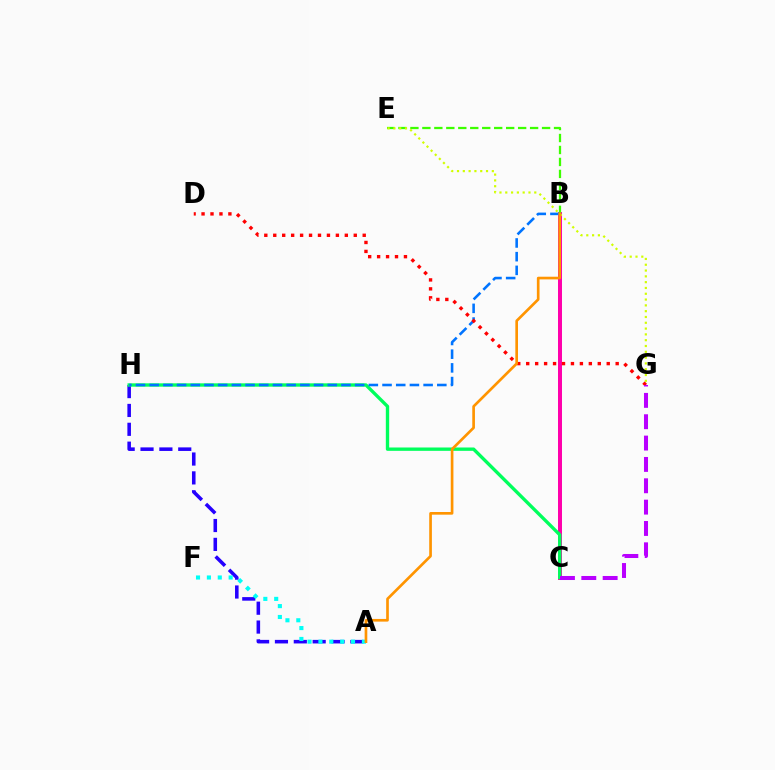{('A', 'H'): [{'color': '#2500ff', 'line_style': 'dashed', 'thickness': 2.56}], ('B', 'C'): [{'color': '#ff00ac', 'line_style': 'solid', 'thickness': 2.87}], ('A', 'F'): [{'color': '#00fff6', 'line_style': 'dotted', 'thickness': 2.95}], ('C', 'H'): [{'color': '#00ff5c', 'line_style': 'solid', 'thickness': 2.41}], ('B', 'H'): [{'color': '#0074ff', 'line_style': 'dashed', 'thickness': 1.86}], ('B', 'E'): [{'color': '#3dff00', 'line_style': 'dashed', 'thickness': 1.63}], ('D', 'G'): [{'color': '#ff0000', 'line_style': 'dotted', 'thickness': 2.43}], ('C', 'G'): [{'color': '#b900ff', 'line_style': 'dashed', 'thickness': 2.9}], ('E', 'G'): [{'color': '#d1ff00', 'line_style': 'dotted', 'thickness': 1.58}], ('A', 'B'): [{'color': '#ff9400', 'line_style': 'solid', 'thickness': 1.92}]}